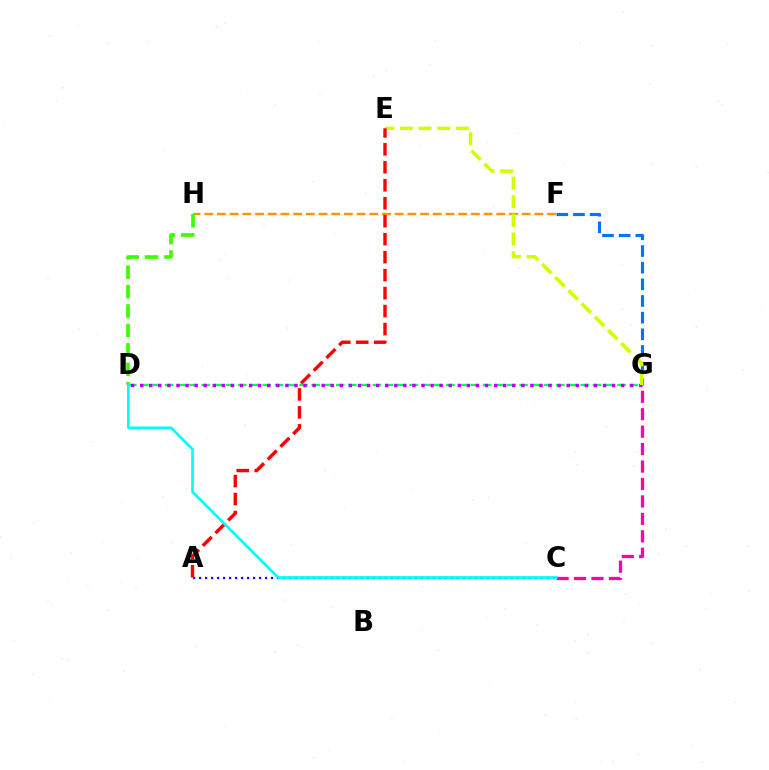{('A', 'C'): [{'color': '#2500ff', 'line_style': 'dotted', 'thickness': 1.63}], ('F', 'G'): [{'color': '#0074ff', 'line_style': 'dashed', 'thickness': 2.26}], ('F', 'H'): [{'color': '#ff9400', 'line_style': 'dashed', 'thickness': 1.72}], ('D', 'G'): [{'color': '#00ff5c', 'line_style': 'dashed', 'thickness': 1.66}, {'color': '#b900ff', 'line_style': 'dotted', 'thickness': 2.47}], ('C', 'G'): [{'color': '#ff00ac', 'line_style': 'dashed', 'thickness': 2.37}], ('E', 'G'): [{'color': '#d1ff00', 'line_style': 'dashed', 'thickness': 2.53}], ('A', 'E'): [{'color': '#ff0000', 'line_style': 'dashed', 'thickness': 2.44}], ('D', 'H'): [{'color': '#3dff00', 'line_style': 'dashed', 'thickness': 2.64}], ('C', 'D'): [{'color': '#00fff6', 'line_style': 'solid', 'thickness': 1.93}]}